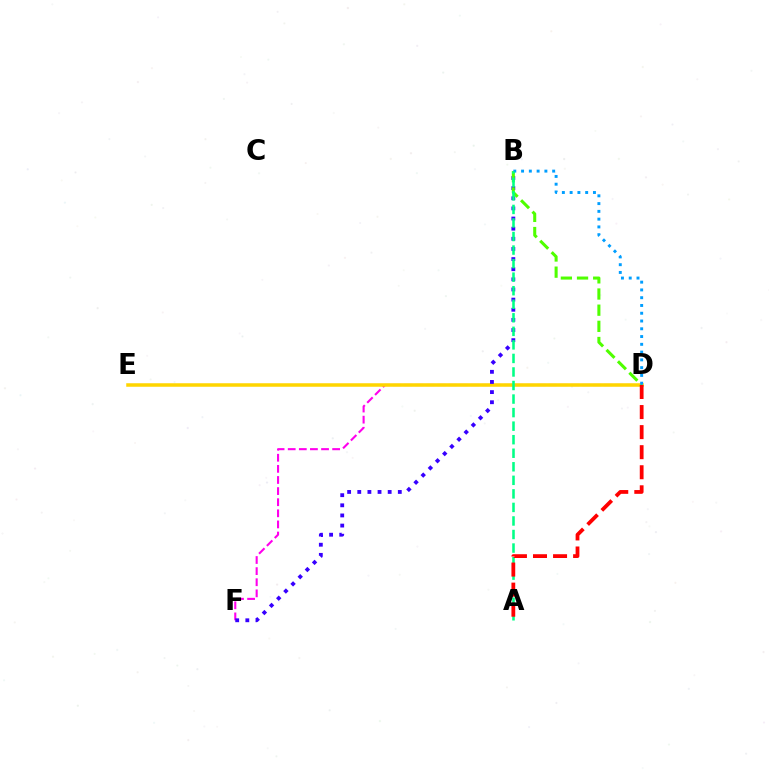{('D', 'F'): [{'color': '#ff00ed', 'line_style': 'dashed', 'thickness': 1.51}], ('D', 'E'): [{'color': '#ffd500', 'line_style': 'solid', 'thickness': 2.53}], ('B', 'F'): [{'color': '#3700ff', 'line_style': 'dotted', 'thickness': 2.75}], ('B', 'D'): [{'color': '#4fff00', 'line_style': 'dashed', 'thickness': 2.2}, {'color': '#009eff', 'line_style': 'dotted', 'thickness': 2.11}], ('A', 'B'): [{'color': '#00ff86', 'line_style': 'dashed', 'thickness': 1.84}], ('A', 'D'): [{'color': '#ff0000', 'line_style': 'dashed', 'thickness': 2.73}]}